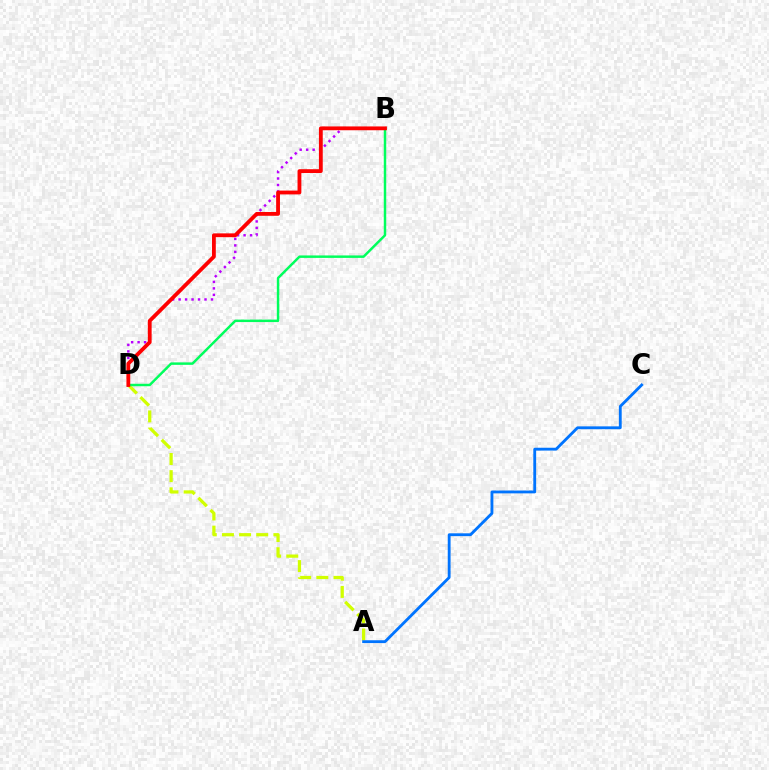{('B', 'D'): [{'color': '#b900ff', 'line_style': 'dotted', 'thickness': 1.76}, {'color': '#00ff5c', 'line_style': 'solid', 'thickness': 1.77}, {'color': '#ff0000', 'line_style': 'solid', 'thickness': 2.75}], ('A', 'D'): [{'color': '#d1ff00', 'line_style': 'dashed', 'thickness': 2.33}], ('A', 'C'): [{'color': '#0074ff', 'line_style': 'solid', 'thickness': 2.04}]}